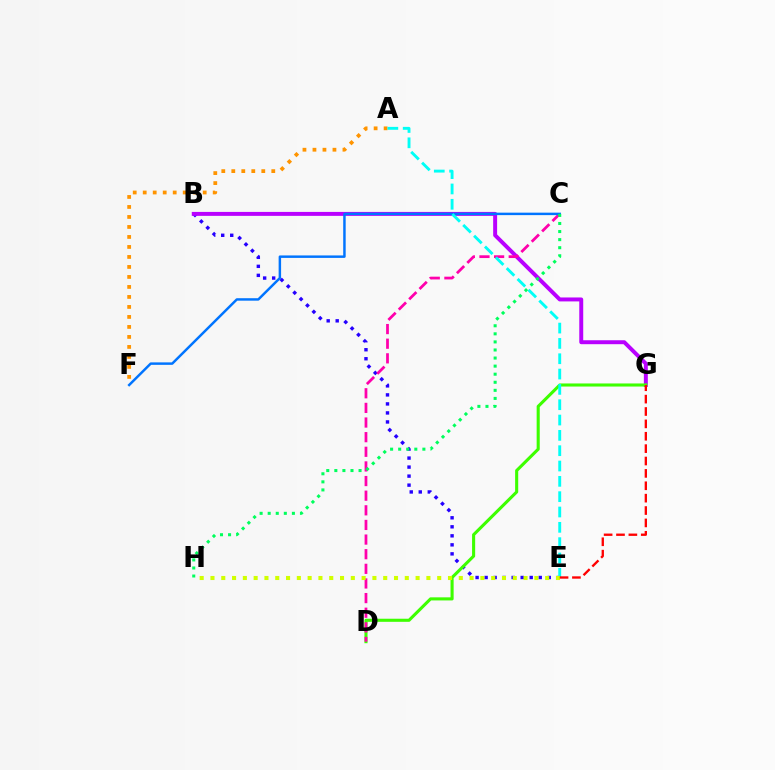{('B', 'E'): [{'color': '#2500ff', 'line_style': 'dotted', 'thickness': 2.45}], ('A', 'F'): [{'color': '#ff9400', 'line_style': 'dotted', 'thickness': 2.72}], ('B', 'G'): [{'color': '#b900ff', 'line_style': 'solid', 'thickness': 2.84}], ('D', 'G'): [{'color': '#3dff00', 'line_style': 'solid', 'thickness': 2.22}], ('C', 'D'): [{'color': '#ff00ac', 'line_style': 'dashed', 'thickness': 1.99}], ('C', 'F'): [{'color': '#0074ff', 'line_style': 'solid', 'thickness': 1.78}], ('A', 'E'): [{'color': '#00fff6', 'line_style': 'dashed', 'thickness': 2.08}], ('E', 'H'): [{'color': '#d1ff00', 'line_style': 'dotted', 'thickness': 2.93}], ('C', 'H'): [{'color': '#00ff5c', 'line_style': 'dotted', 'thickness': 2.19}], ('E', 'G'): [{'color': '#ff0000', 'line_style': 'dashed', 'thickness': 1.68}]}